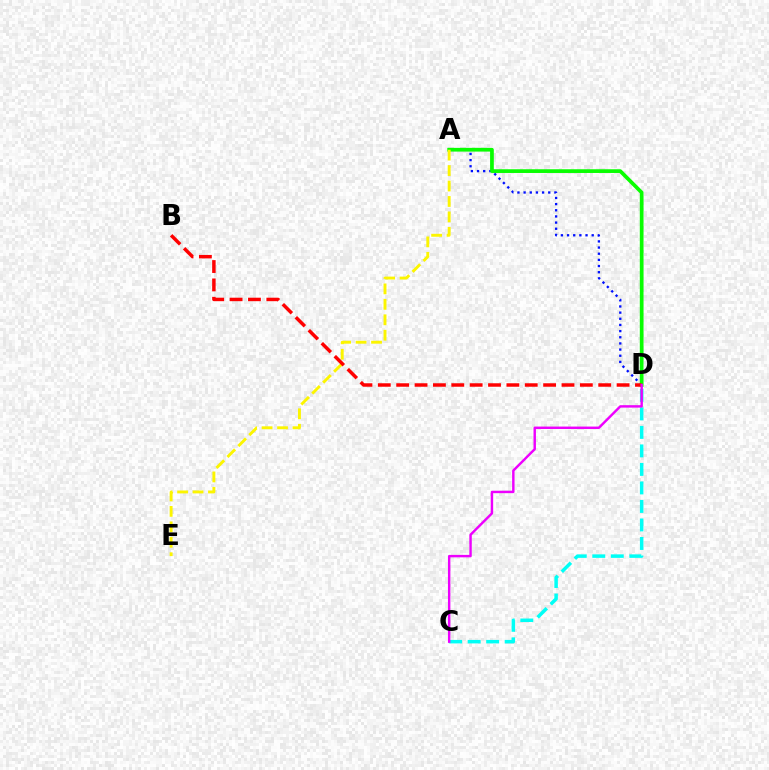{('A', 'D'): [{'color': '#0010ff', 'line_style': 'dotted', 'thickness': 1.67}, {'color': '#08ff00', 'line_style': 'solid', 'thickness': 2.68}], ('A', 'E'): [{'color': '#fcf500', 'line_style': 'dashed', 'thickness': 2.1}], ('B', 'D'): [{'color': '#ff0000', 'line_style': 'dashed', 'thickness': 2.5}], ('C', 'D'): [{'color': '#00fff6', 'line_style': 'dashed', 'thickness': 2.52}, {'color': '#ee00ff', 'line_style': 'solid', 'thickness': 1.75}]}